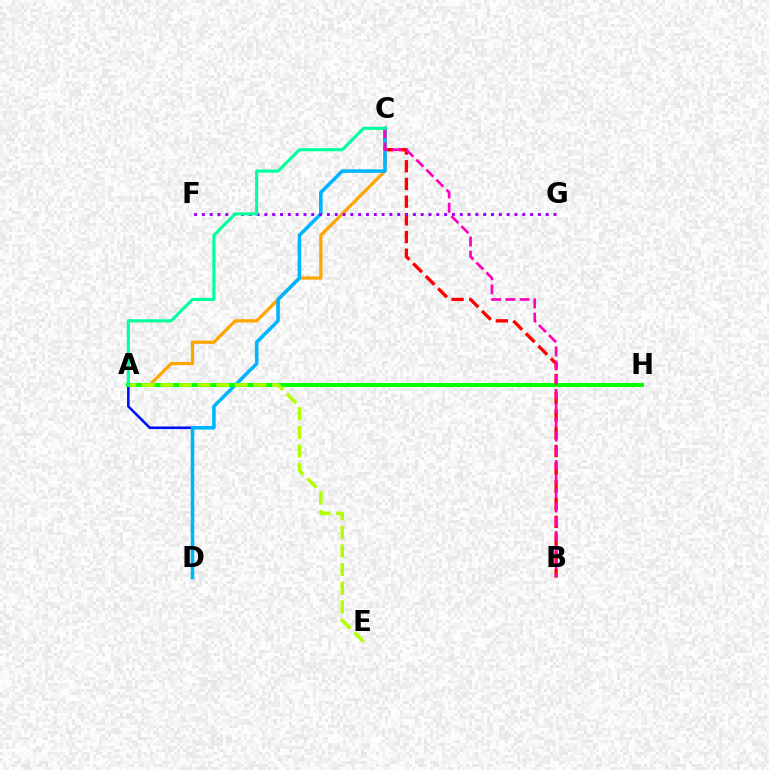{('A', 'D'): [{'color': '#0010ff', 'line_style': 'solid', 'thickness': 1.87}], ('A', 'C'): [{'color': '#ffa500', 'line_style': 'solid', 'thickness': 2.33}, {'color': '#00ff9d', 'line_style': 'solid', 'thickness': 2.22}], ('B', 'C'): [{'color': '#ff0000', 'line_style': 'dashed', 'thickness': 2.41}, {'color': '#ff00bd', 'line_style': 'dashed', 'thickness': 1.93}], ('C', 'D'): [{'color': '#00b5ff', 'line_style': 'solid', 'thickness': 2.58}], ('F', 'G'): [{'color': '#9b00ff', 'line_style': 'dotted', 'thickness': 2.12}], ('A', 'H'): [{'color': '#08ff00', 'line_style': 'solid', 'thickness': 2.9}], ('A', 'E'): [{'color': '#b3ff00', 'line_style': 'dashed', 'thickness': 2.53}]}